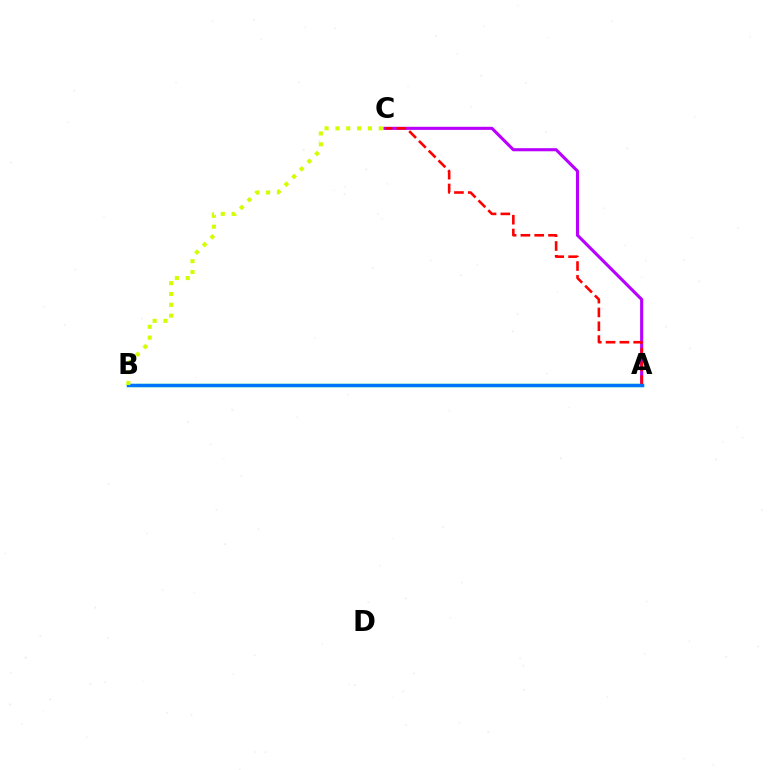{('A', 'C'): [{'color': '#b900ff', 'line_style': 'solid', 'thickness': 2.22}, {'color': '#ff0000', 'line_style': 'dashed', 'thickness': 1.88}], ('A', 'B'): [{'color': '#00ff5c', 'line_style': 'solid', 'thickness': 2.41}, {'color': '#0074ff', 'line_style': 'solid', 'thickness': 2.43}], ('B', 'C'): [{'color': '#d1ff00', 'line_style': 'dotted', 'thickness': 2.94}]}